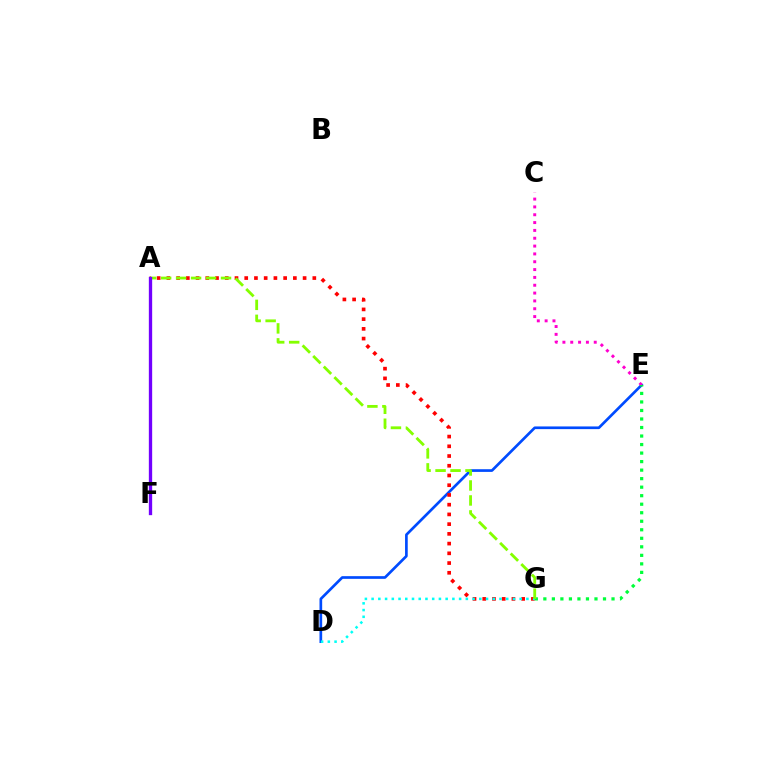{('D', 'E'): [{'color': '#004bff', 'line_style': 'solid', 'thickness': 1.93}], ('C', 'E'): [{'color': '#ff00cf', 'line_style': 'dotted', 'thickness': 2.13}], ('A', 'F'): [{'color': '#ffbd00', 'line_style': 'solid', 'thickness': 1.89}, {'color': '#7200ff', 'line_style': 'solid', 'thickness': 2.39}], ('A', 'G'): [{'color': '#ff0000', 'line_style': 'dotted', 'thickness': 2.64}, {'color': '#84ff00', 'line_style': 'dashed', 'thickness': 2.03}], ('E', 'G'): [{'color': '#00ff39', 'line_style': 'dotted', 'thickness': 2.32}], ('D', 'G'): [{'color': '#00fff6', 'line_style': 'dotted', 'thickness': 1.83}]}